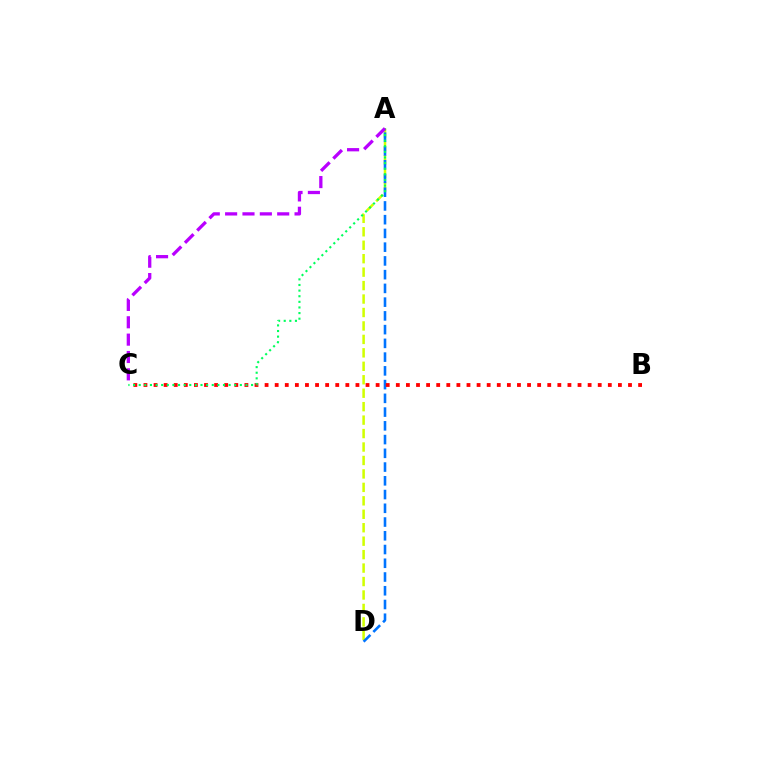{('A', 'D'): [{'color': '#d1ff00', 'line_style': 'dashed', 'thickness': 1.83}, {'color': '#0074ff', 'line_style': 'dashed', 'thickness': 1.87}], ('B', 'C'): [{'color': '#ff0000', 'line_style': 'dotted', 'thickness': 2.74}], ('A', 'C'): [{'color': '#00ff5c', 'line_style': 'dotted', 'thickness': 1.53}, {'color': '#b900ff', 'line_style': 'dashed', 'thickness': 2.36}]}